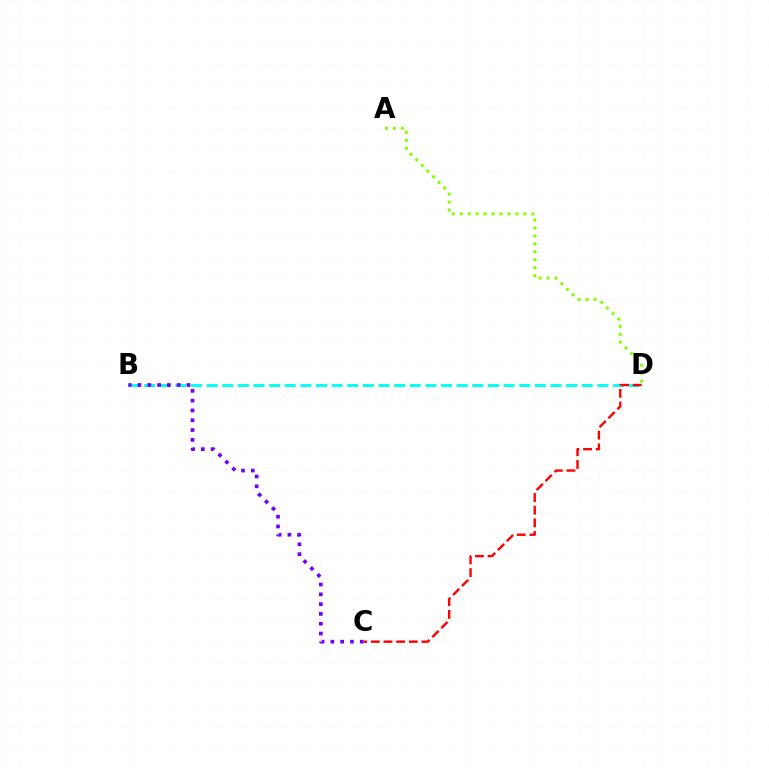{('A', 'D'): [{'color': '#84ff00', 'line_style': 'dotted', 'thickness': 2.16}], ('B', 'D'): [{'color': '#00fff6', 'line_style': 'dashed', 'thickness': 2.12}], ('C', 'D'): [{'color': '#ff0000', 'line_style': 'dashed', 'thickness': 1.72}], ('B', 'C'): [{'color': '#7200ff', 'line_style': 'dotted', 'thickness': 2.66}]}